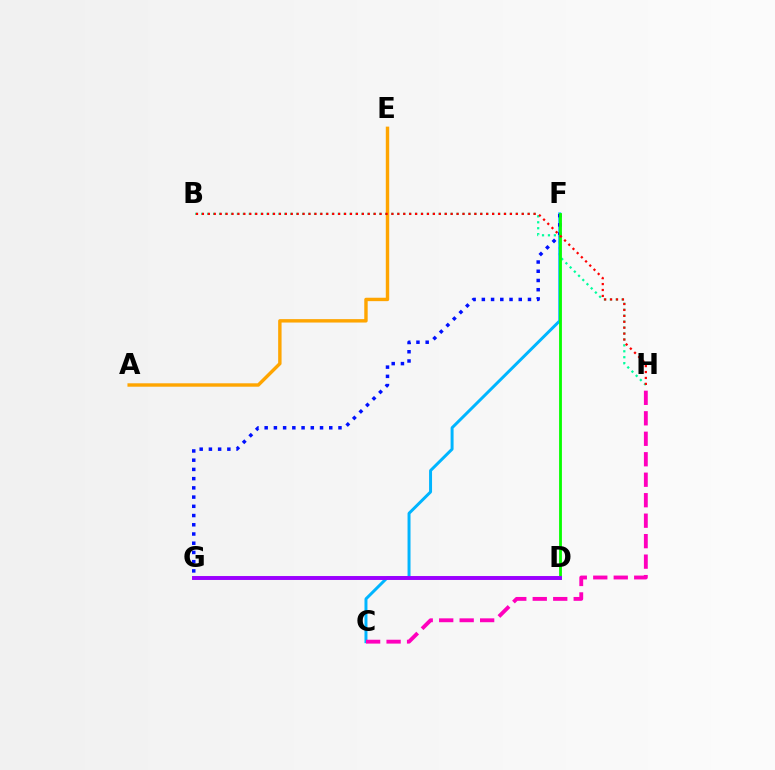{('B', 'H'): [{'color': '#00ff9d', 'line_style': 'dotted', 'thickness': 1.61}, {'color': '#ff0000', 'line_style': 'dotted', 'thickness': 1.61}], ('D', 'G'): [{'color': '#b3ff00', 'line_style': 'dashed', 'thickness': 1.67}, {'color': '#9b00ff', 'line_style': 'solid', 'thickness': 2.83}], ('C', 'F'): [{'color': '#00b5ff', 'line_style': 'solid', 'thickness': 2.14}], ('A', 'E'): [{'color': '#ffa500', 'line_style': 'solid', 'thickness': 2.45}], ('F', 'G'): [{'color': '#0010ff', 'line_style': 'dotted', 'thickness': 2.51}], ('C', 'H'): [{'color': '#ff00bd', 'line_style': 'dashed', 'thickness': 2.78}], ('D', 'F'): [{'color': '#08ff00', 'line_style': 'solid', 'thickness': 2.03}]}